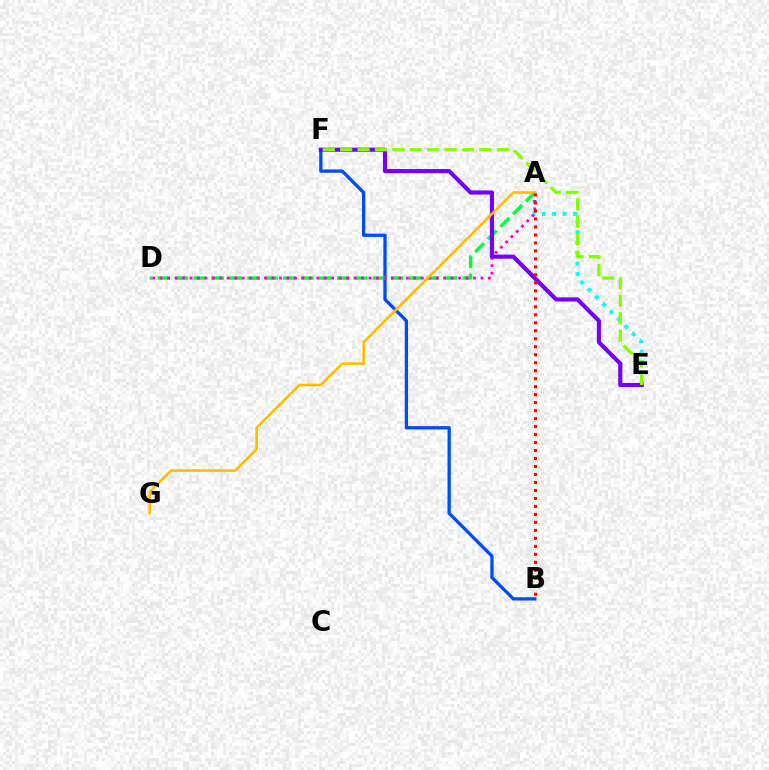{('B', 'F'): [{'color': '#004bff', 'line_style': 'solid', 'thickness': 2.37}], ('A', 'D'): [{'color': '#00ff39', 'line_style': 'dashed', 'thickness': 2.44}, {'color': '#ff00cf', 'line_style': 'dotted', 'thickness': 2.03}], ('A', 'E'): [{'color': '#00fff6', 'line_style': 'dotted', 'thickness': 2.84}], ('E', 'F'): [{'color': '#7200ff', 'line_style': 'solid', 'thickness': 2.96}, {'color': '#84ff00', 'line_style': 'dashed', 'thickness': 2.36}], ('A', 'G'): [{'color': '#ffbd00', 'line_style': 'solid', 'thickness': 1.86}], ('A', 'B'): [{'color': '#ff0000', 'line_style': 'dotted', 'thickness': 2.17}]}